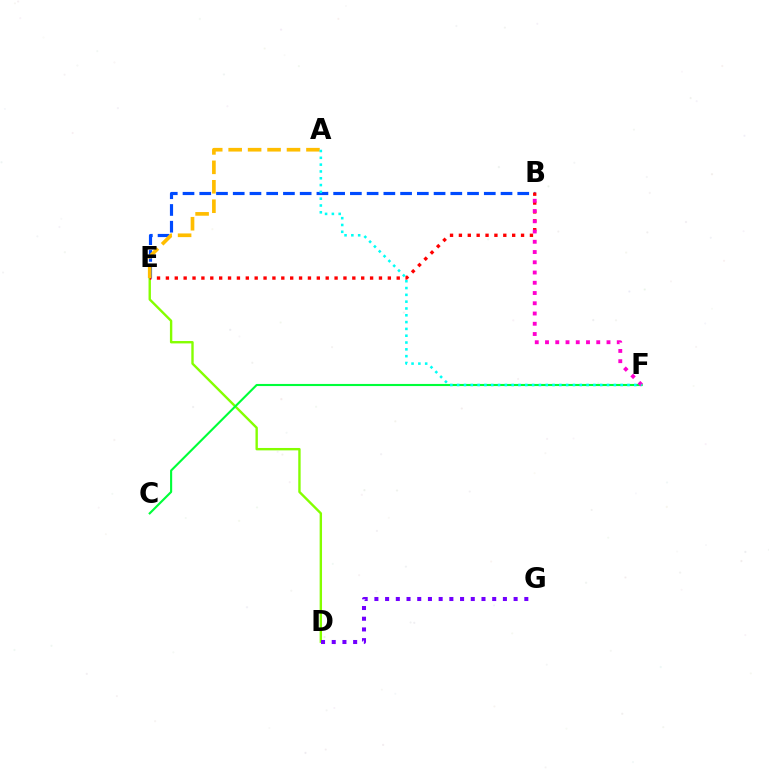{('B', 'E'): [{'color': '#004bff', 'line_style': 'dashed', 'thickness': 2.27}, {'color': '#ff0000', 'line_style': 'dotted', 'thickness': 2.41}], ('D', 'E'): [{'color': '#84ff00', 'line_style': 'solid', 'thickness': 1.72}], ('C', 'F'): [{'color': '#00ff39', 'line_style': 'solid', 'thickness': 1.53}], ('A', 'E'): [{'color': '#ffbd00', 'line_style': 'dashed', 'thickness': 2.64}], ('B', 'F'): [{'color': '#ff00cf', 'line_style': 'dotted', 'thickness': 2.78}], ('D', 'G'): [{'color': '#7200ff', 'line_style': 'dotted', 'thickness': 2.91}], ('A', 'F'): [{'color': '#00fff6', 'line_style': 'dotted', 'thickness': 1.85}]}